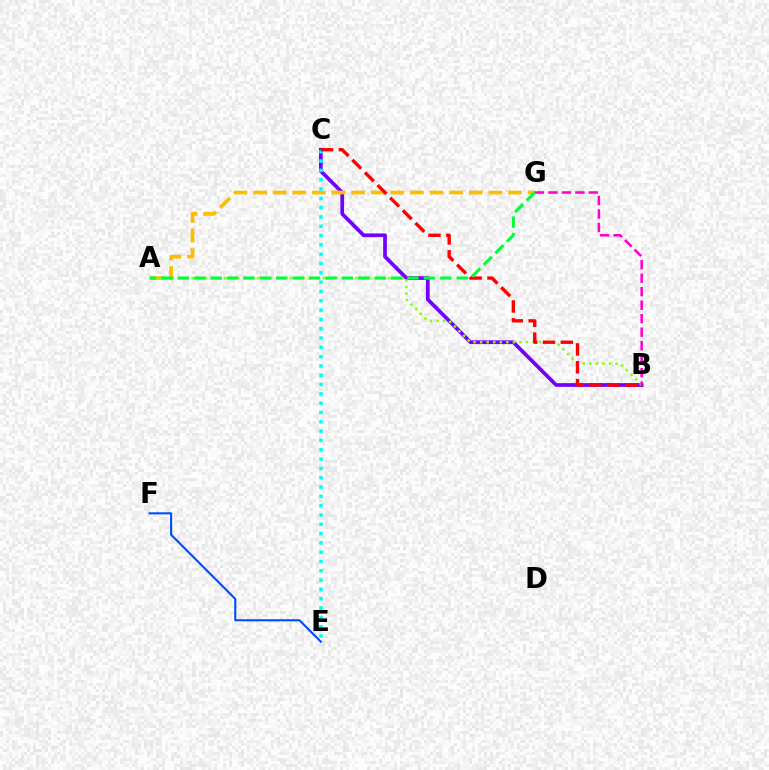{('B', 'C'): [{'color': '#7200ff', 'line_style': 'solid', 'thickness': 2.68}, {'color': '#ff0000', 'line_style': 'dashed', 'thickness': 2.43}], ('A', 'G'): [{'color': '#ffbd00', 'line_style': 'dashed', 'thickness': 2.66}, {'color': '#00ff39', 'line_style': 'dashed', 'thickness': 2.23}], ('E', 'F'): [{'color': '#004bff', 'line_style': 'solid', 'thickness': 1.51}], ('A', 'B'): [{'color': '#84ff00', 'line_style': 'dotted', 'thickness': 1.78}], ('C', 'E'): [{'color': '#00fff6', 'line_style': 'dotted', 'thickness': 2.53}], ('B', 'G'): [{'color': '#ff00cf', 'line_style': 'dashed', 'thickness': 1.83}]}